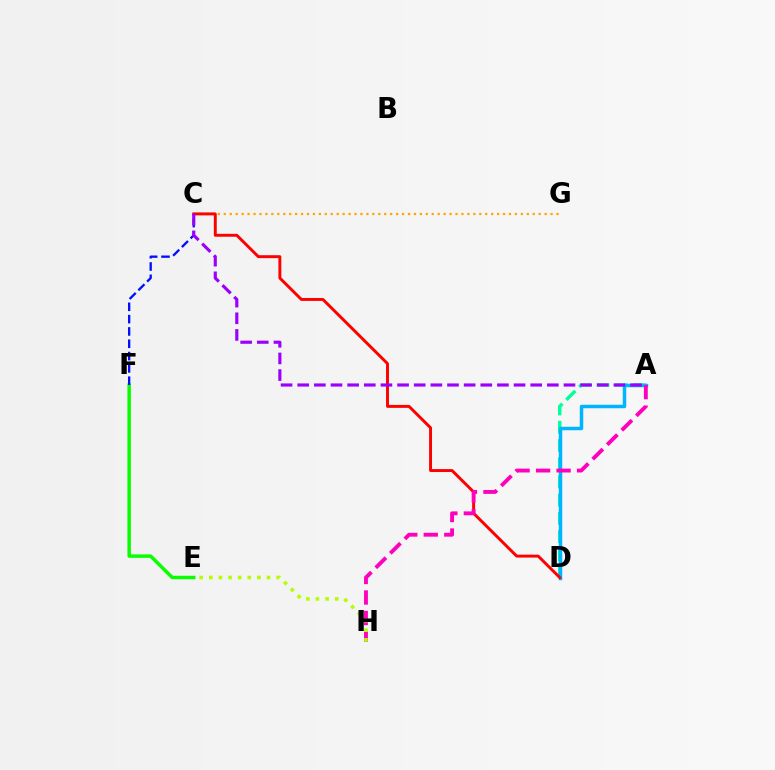{('A', 'D'): [{'color': '#00ff9d', 'line_style': 'dashed', 'thickness': 2.48}, {'color': '#00b5ff', 'line_style': 'solid', 'thickness': 2.5}], ('E', 'F'): [{'color': '#08ff00', 'line_style': 'solid', 'thickness': 2.49}], ('C', 'G'): [{'color': '#ffa500', 'line_style': 'dotted', 'thickness': 1.61}], ('C', 'D'): [{'color': '#ff0000', 'line_style': 'solid', 'thickness': 2.11}], ('C', 'F'): [{'color': '#0010ff', 'line_style': 'dashed', 'thickness': 1.67}], ('A', 'H'): [{'color': '#ff00bd', 'line_style': 'dashed', 'thickness': 2.78}], ('E', 'H'): [{'color': '#b3ff00', 'line_style': 'dotted', 'thickness': 2.61}], ('A', 'C'): [{'color': '#9b00ff', 'line_style': 'dashed', 'thickness': 2.26}]}